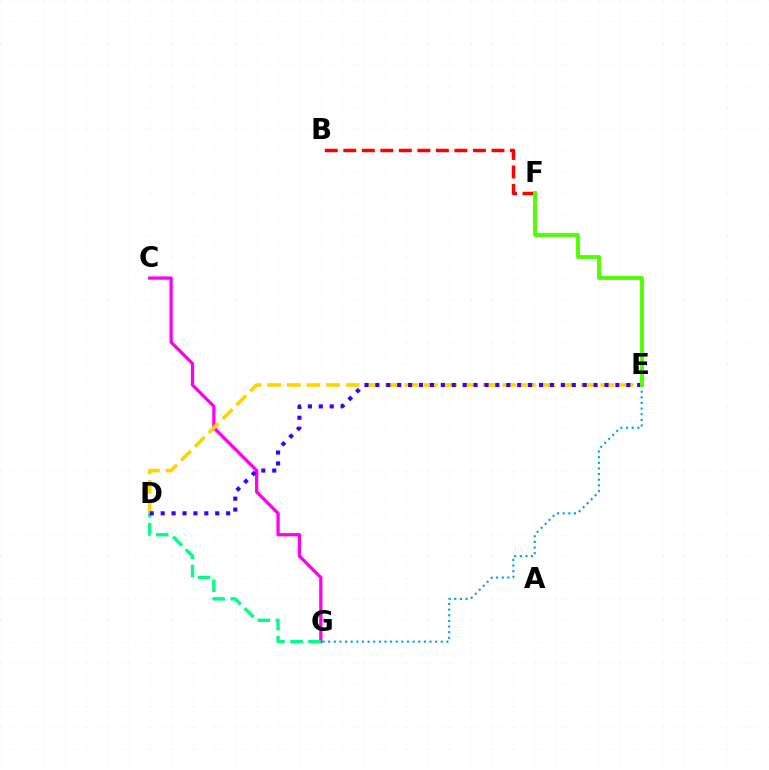{('B', 'F'): [{'color': '#ff0000', 'line_style': 'dashed', 'thickness': 2.52}], ('C', 'G'): [{'color': '#ff00ed', 'line_style': 'solid', 'thickness': 2.35}], ('D', 'G'): [{'color': '#00ff86', 'line_style': 'dashed', 'thickness': 2.45}], ('D', 'E'): [{'color': '#ffd500', 'line_style': 'dashed', 'thickness': 2.66}, {'color': '#3700ff', 'line_style': 'dotted', 'thickness': 2.96}], ('E', 'G'): [{'color': '#009eff', 'line_style': 'dotted', 'thickness': 1.53}], ('E', 'F'): [{'color': '#4fff00', 'line_style': 'solid', 'thickness': 2.78}]}